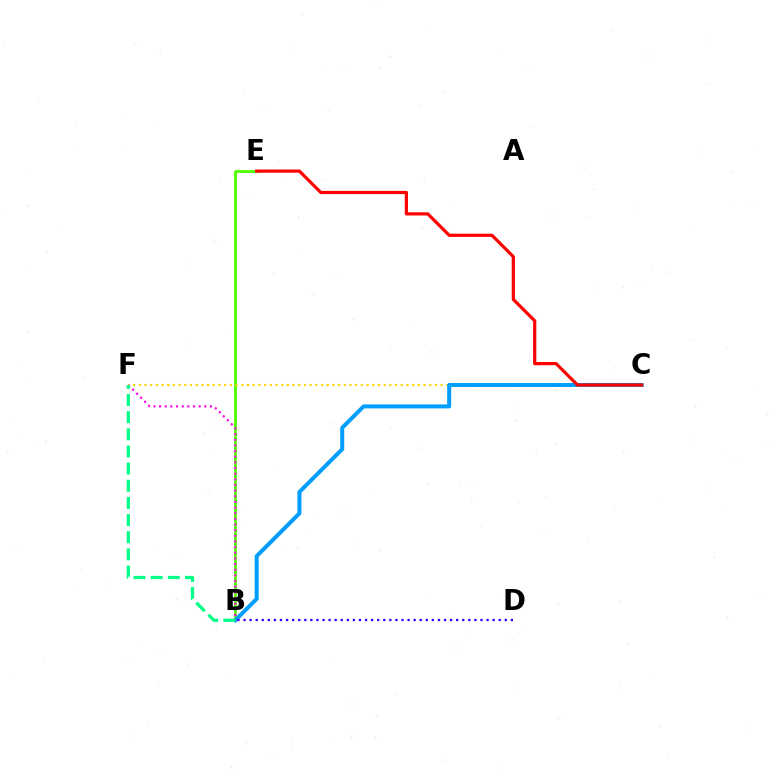{('B', 'E'): [{'color': '#4fff00', 'line_style': 'solid', 'thickness': 2.0}], ('C', 'F'): [{'color': '#ffd500', 'line_style': 'dotted', 'thickness': 1.55}], ('B', 'C'): [{'color': '#009eff', 'line_style': 'solid', 'thickness': 2.87}], ('B', 'F'): [{'color': '#ff00ed', 'line_style': 'dotted', 'thickness': 1.54}, {'color': '#00ff86', 'line_style': 'dashed', 'thickness': 2.33}], ('B', 'D'): [{'color': '#3700ff', 'line_style': 'dotted', 'thickness': 1.65}], ('C', 'E'): [{'color': '#ff0000', 'line_style': 'solid', 'thickness': 2.31}]}